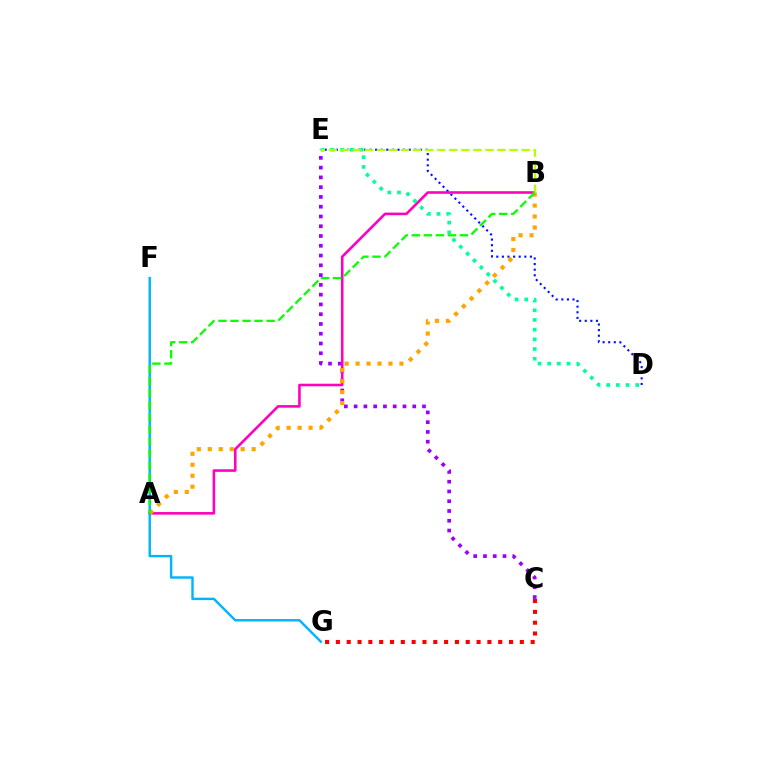{('C', 'E'): [{'color': '#9b00ff', 'line_style': 'dotted', 'thickness': 2.65}], ('C', 'G'): [{'color': '#ff0000', 'line_style': 'dotted', 'thickness': 2.94}], ('D', 'E'): [{'color': '#0010ff', 'line_style': 'dotted', 'thickness': 1.52}, {'color': '#00ff9d', 'line_style': 'dotted', 'thickness': 2.63}], ('A', 'B'): [{'color': '#ff00bd', 'line_style': 'solid', 'thickness': 1.86}, {'color': '#ffa500', 'line_style': 'dotted', 'thickness': 2.98}, {'color': '#08ff00', 'line_style': 'dashed', 'thickness': 1.64}], ('F', 'G'): [{'color': '#00b5ff', 'line_style': 'solid', 'thickness': 1.74}], ('B', 'E'): [{'color': '#b3ff00', 'line_style': 'dashed', 'thickness': 1.64}]}